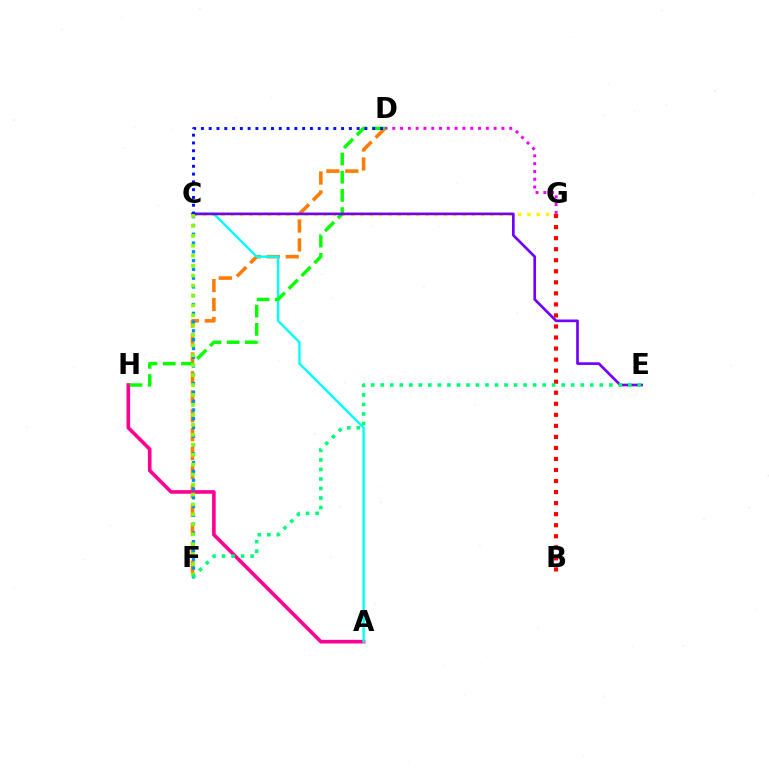{('C', 'G'): [{'color': '#fcf500', 'line_style': 'dotted', 'thickness': 2.52}], ('D', 'G'): [{'color': '#ee00ff', 'line_style': 'dotted', 'thickness': 2.12}], ('D', 'F'): [{'color': '#ff7c00', 'line_style': 'dashed', 'thickness': 2.57}], ('A', 'H'): [{'color': '#ff0094', 'line_style': 'solid', 'thickness': 2.6}], ('C', 'F'): [{'color': '#008cff', 'line_style': 'dotted', 'thickness': 2.39}, {'color': '#84ff00', 'line_style': 'dotted', 'thickness': 2.7}], ('B', 'G'): [{'color': '#ff0000', 'line_style': 'dotted', 'thickness': 3.0}], ('A', 'C'): [{'color': '#00fff6', 'line_style': 'solid', 'thickness': 1.72}], ('D', 'H'): [{'color': '#08ff00', 'line_style': 'dashed', 'thickness': 2.47}], ('C', 'E'): [{'color': '#7200ff', 'line_style': 'solid', 'thickness': 1.92}], ('C', 'D'): [{'color': '#0010ff', 'line_style': 'dotted', 'thickness': 2.12}], ('E', 'F'): [{'color': '#00ff74', 'line_style': 'dotted', 'thickness': 2.59}]}